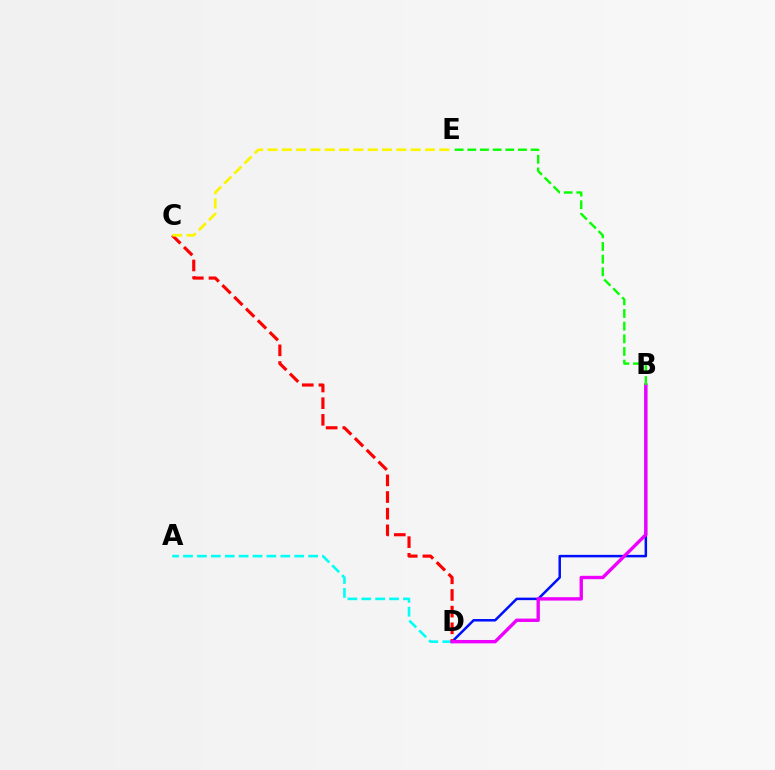{('B', 'D'): [{'color': '#0010ff', 'line_style': 'solid', 'thickness': 1.8}, {'color': '#ee00ff', 'line_style': 'solid', 'thickness': 2.43}], ('A', 'D'): [{'color': '#00fff6', 'line_style': 'dashed', 'thickness': 1.89}], ('C', 'D'): [{'color': '#ff0000', 'line_style': 'dashed', 'thickness': 2.26}], ('C', 'E'): [{'color': '#fcf500', 'line_style': 'dashed', 'thickness': 1.94}], ('B', 'E'): [{'color': '#08ff00', 'line_style': 'dashed', 'thickness': 1.72}]}